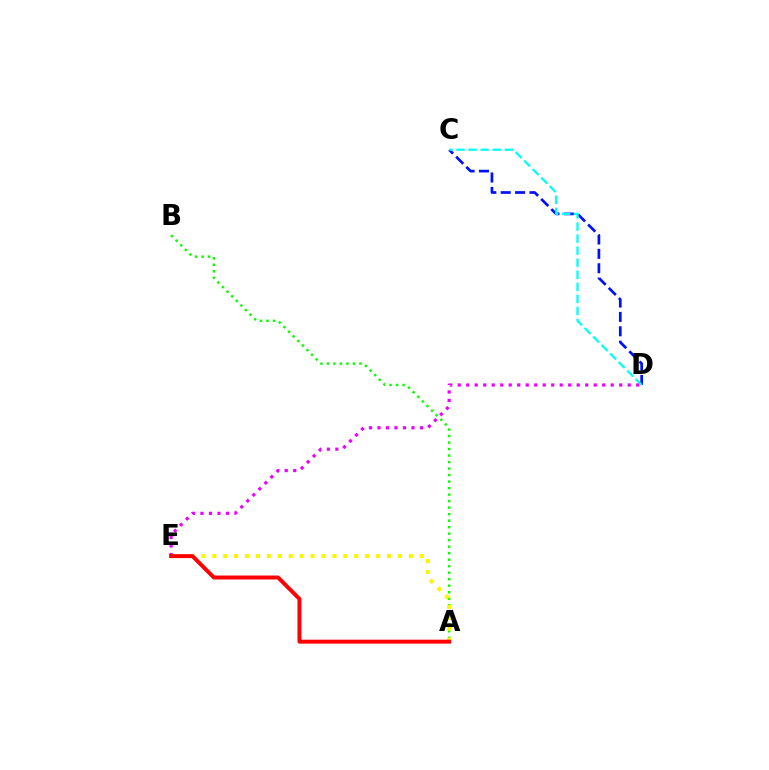{('C', 'D'): [{'color': '#0010ff', 'line_style': 'dashed', 'thickness': 1.95}, {'color': '#00fff6', 'line_style': 'dashed', 'thickness': 1.64}], ('A', 'B'): [{'color': '#08ff00', 'line_style': 'dotted', 'thickness': 1.77}], ('A', 'E'): [{'color': '#fcf500', 'line_style': 'dotted', 'thickness': 2.97}, {'color': '#ff0000', 'line_style': 'solid', 'thickness': 2.83}], ('D', 'E'): [{'color': '#ee00ff', 'line_style': 'dotted', 'thickness': 2.31}]}